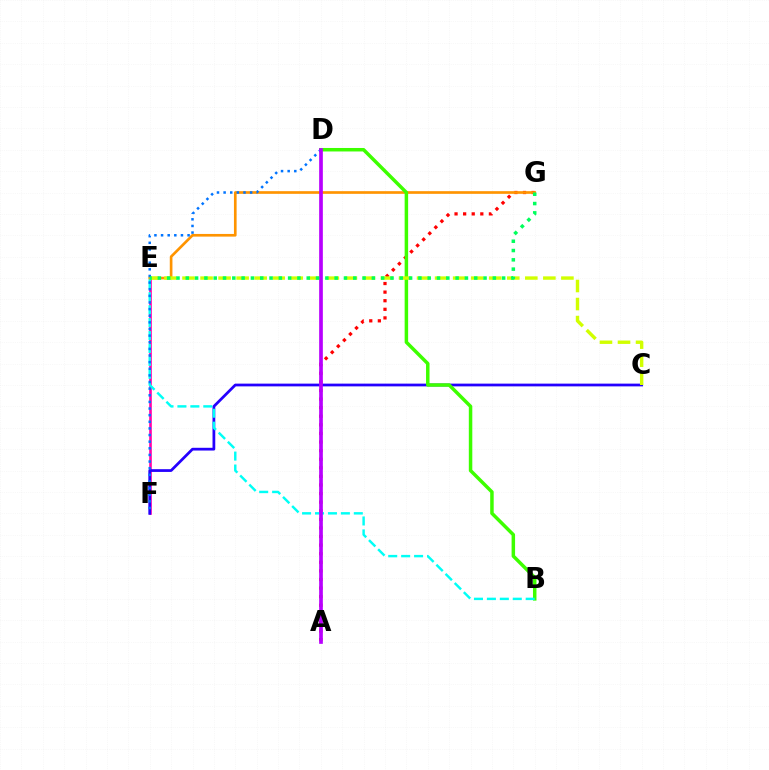{('E', 'F'): [{'color': '#ff00ac', 'line_style': 'solid', 'thickness': 1.89}], ('A', 'G'): [{'color': '#ff0000', 'line_style': 'dotted', 'thickness': 2.33}], ('C', 'F'): [{'color': '#2500ff', 'line_style': 'solid', 'thickness': 1.98}], ('E', 'G'): [{'color': '#ff9400', 'line_style': 'solid', 'thickness': 1.92}, {'color': '#00ff5c', 'line_style': 'dotted', 'thickness': 2.53}], ('B', 'D'): [{'color': '#3dff00', 'line_style': 'solid', 'thickness': 2.51}], ('C', 'E'): [{'color': '#d1ff00', 'line_style': 'dashed', 'thickness': 2.45}], ('B', 'E'): [{'color': '#00fff6', 'line_style': 'dashed', 'thickness': 1.76}], ('D', 'F'): [{'color': '#0074ff', 'line_style': 'dotted', 'thickness': 1.8}], ('A', 'D'): [{'color': '#b900ff', 'line_style': 'solid', 'thickness': 2.66}]}